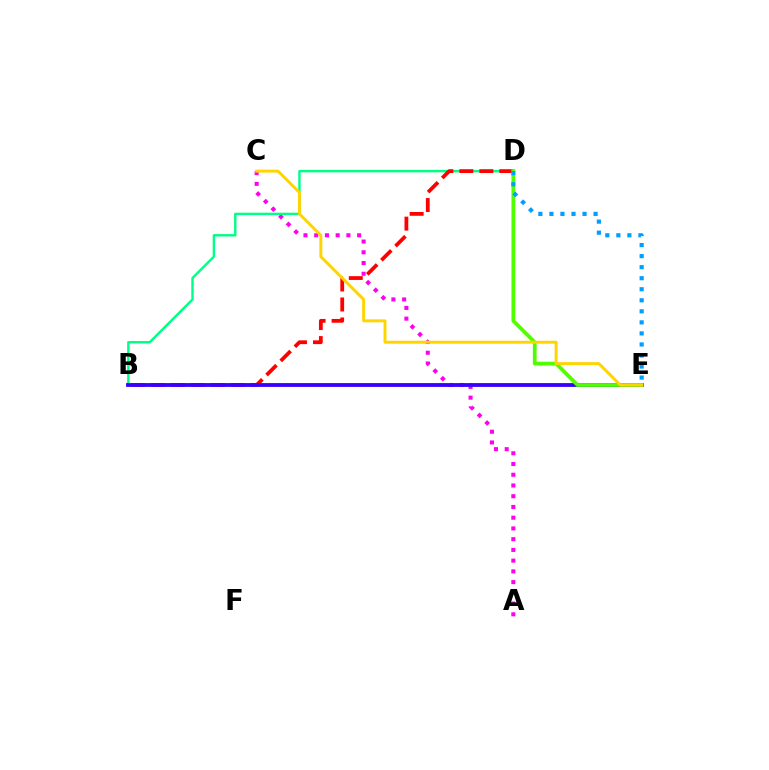{('A', 'C'): [{'color': '#ff00ed', 'line_style': 'dotted', 'thickness': 2.92}], ('B', 'D'): [{'color': '#00ff86', 'line_style': 'solid', 'thickness': 1.73}, {'color': '#ff0000', 'line_style': 'dashed', 'thickness': 2.72}], ('B', 'E'): [{'color': '#3700ff', 'line_style': 'solid', 'thickness': 2.74}], ('D', 'E'): [{'color': '#4fff00', 'line_style': 'solid', 'thickness': 2.7}, {'color': '#009eff', 'line_style': 'dotted', 'thickness': 3.0}], ('C', 'E'): [{'color': '#ffd500', 'line_style': 'solid', 'thickness': 2.12}]}